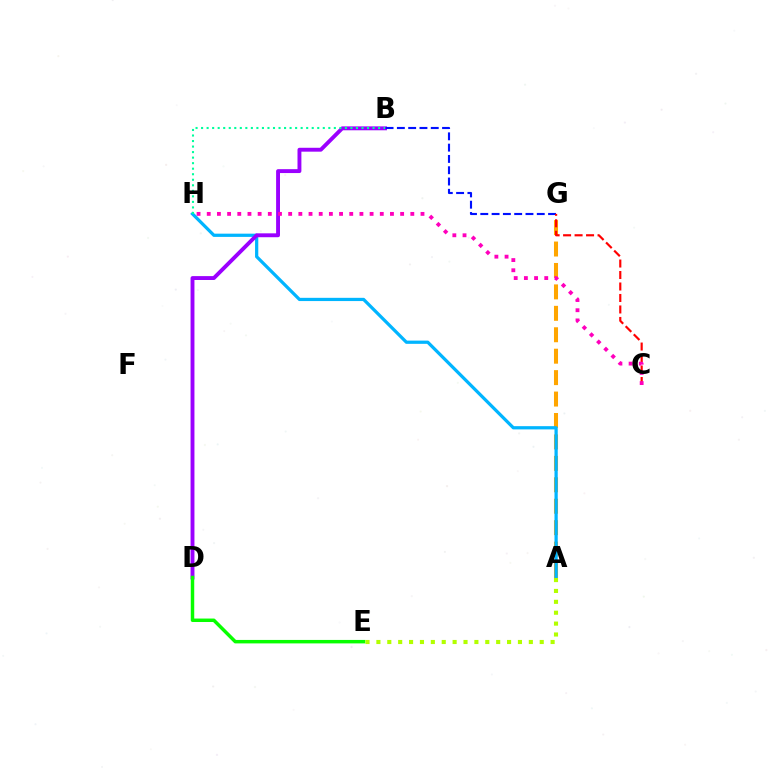{('A', 'G'): [{'color': '#ffa500', 'line_style': 'dashed', 'thickness': 2.91}], ('A', 'H'): [{'color': '#00b5ff', 'line_style': 'solid', 'thickness': 2.33}], ('B', 'D'): [{'color': '#9b00ff', 'line_style': 'solid', 'thickness': 2.8}], ('D', 'E'): [{'color': '#08ff00', 'line_style': 'solid', 'thickness': 2.49}], ('B', 'G'): [{'color': '#0010ff', 'line_style': 'dashed', 'thickness': 1.53}], ('A', 'E'): [{'color': '#b3ff00', 'line_style': 'dotted', 'thickness': 2.96}], ('B', 'H'): [{'color': '#00ff9d', 'line_style': 'dotted', 'thickness': 1.5}], ('C', 'G'): [{'color': '#ff0000', 'line_style': 'dashed', 'thickness': 1.56}], ('C', 'H'): [{'color': '#ff00bd', 'line_style': 'dotted', 'thickness': 2.77}]}